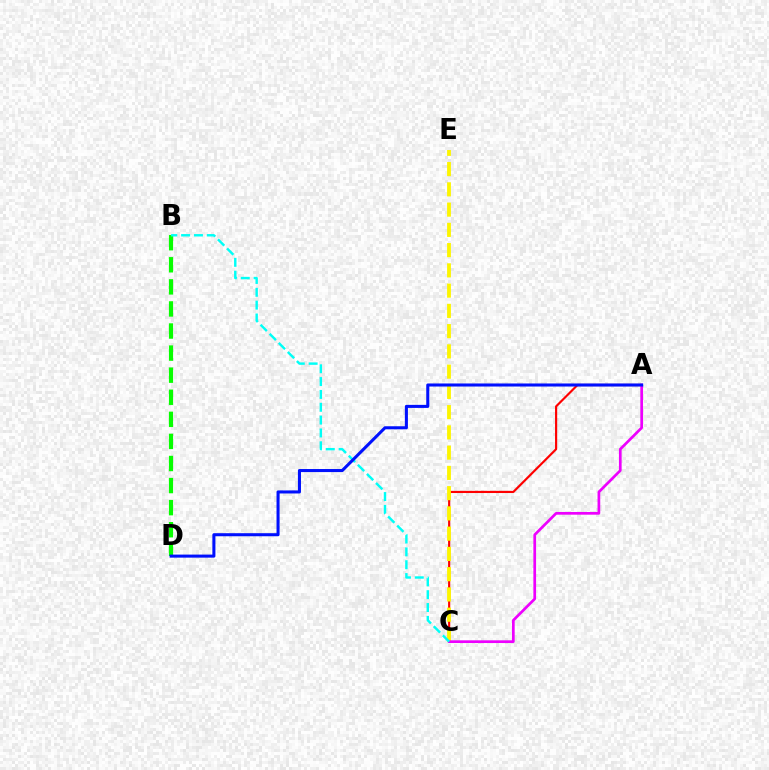{('A', 'C'): [{'color': '#ff0000', 'line_style': 'solid', 'thickness': 1.55}, {'color': '#ee00ff', 'line_style': 'solid', 'thickness': 1.95}], ('C', 'E'): [{'color': '#fcf500', 'line_style': 'dashed', 'thickness': 2.75}], ('B', 'D'): [{'color': '#08ff00', 'line_style': 'dashed', 'thickness': 3.0}], ('B', 'C'): [{'color': '#00fff6', 'line_style': 'dashed', 'thickness': 1.74}], ('A', 'D'): [{'color': '#0010ff', 'line_style': 'solid', 'thickness': 2.2}]}